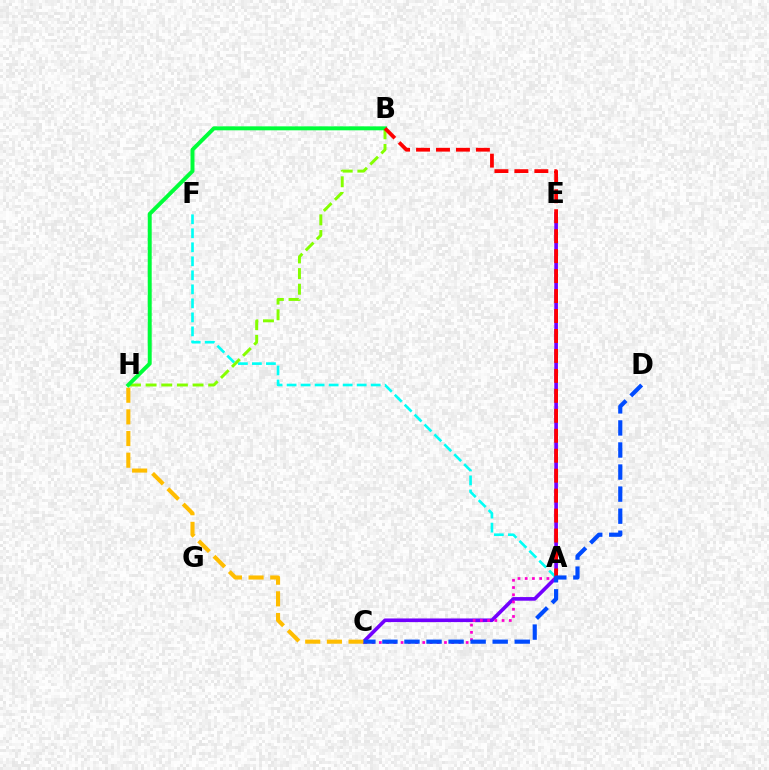{('C', 'E'): [{'color': '#7200ff', 'line_style': 'solid', 'thickness': 2.61}], ('C', 'H'): [{'color': '#ffbd00', 'line_style': 'dashed', 'thickness': 2.94}], ('A', 'F'): [{'color': '#00fff6', 'line_style': 'dashed', 'thickness': 1.9}], ('B', 'H'): [{'color': '#84ff00', 'line_style': 'dashed', 'thickness': 2.13}, {'color': '#00ff39', 'line_style': 'solid', 'thickness': 2.84}], ('A', 'C'): [{'color': '#ff00cf', 'line_style': 'dotted', 'thickness': 1.97}], ('A', 'B'): [{'color': '#ff0000', 'line_style': 'dashed', 'thickness': 2.71}], ('C', 'D'): [{'color': '#004bff', 'line_style': 'dashed', 'thickness': 3.0}]}